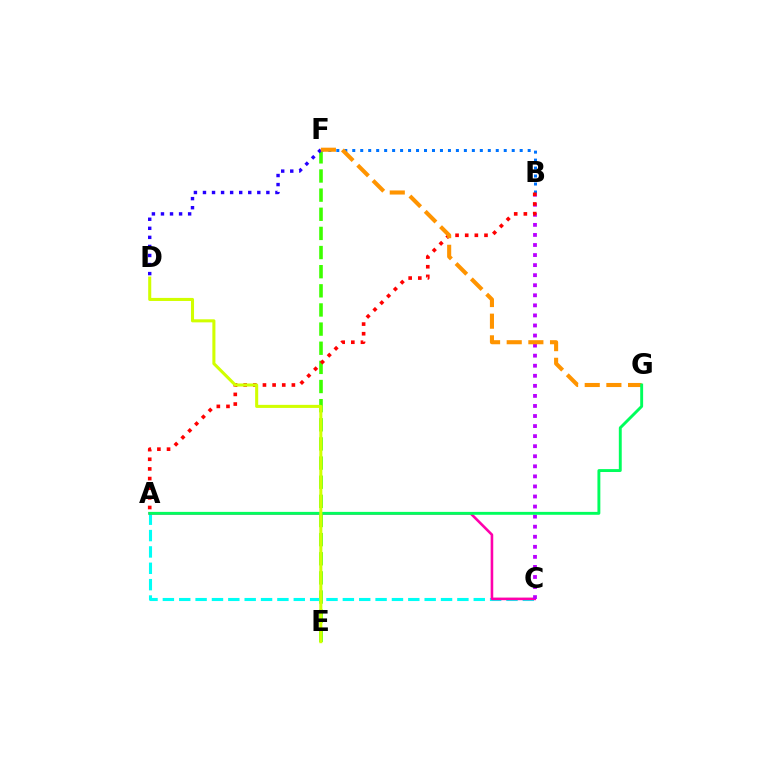{('E', 'F'): [{'color': '#3dff00', 'line_style': 'dashed', 'thickness': 2.6}], ('B', 'F'): [{'color': '#0074ff', 'line_style': 'dotted', 'thickness': 2.17}], ('D', 'F'): [{'color': '#2500ff', 'line_style': 'dotted', 'thickness': 2.46}], ('A', 'C'): [{'color': '#00fff6', 'line_style': 'dashed', 'thickness': 2.22}, {'color': '#ff00ac', 'line_style': 'solid', 'thickness': 1.87}], ('B', 'C'): [{'color': '#b900ff', 'line_style': 'dotted', 'thickness': 2.73}], ('A', 'B'): [{'color': '#ff0000', 'line_style': 'dotted', 'thickness': 2.62}], ('F', 'G'): [{'color': '#ff9400', 'line_style': 'dashed', 'thickness': 2.94}], ('A', 'G'): [{'color': '#00ff5c', 'line_style': 'solid', 'thickness': 2.09}], ('D', 'E'): [{'color': '#d1ff00', 'line_style': 'solid', 'thickness': 2.2}]}